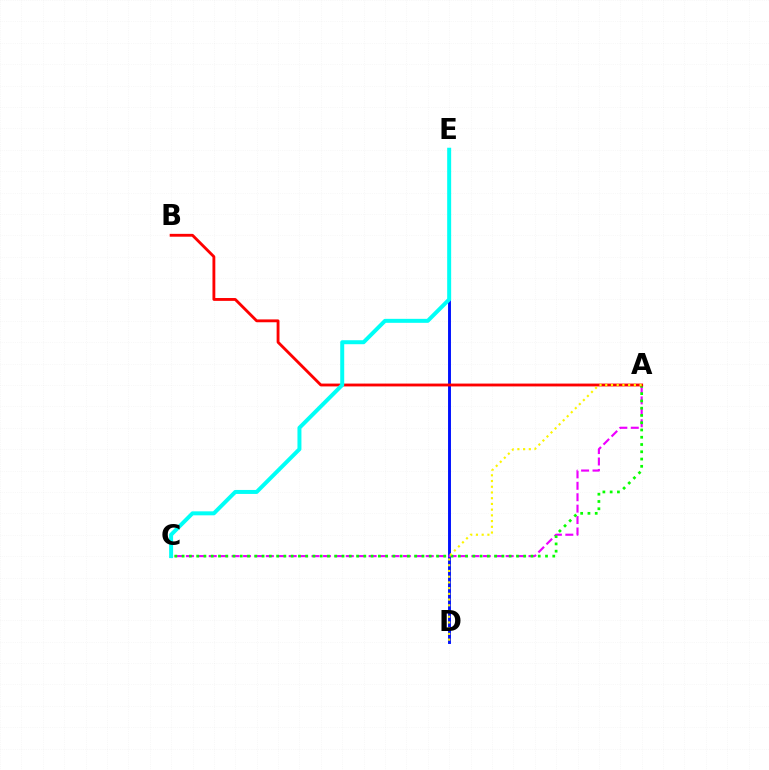{('D', 'E'): [{'color': '#0010ff', 'line_style': 'solid', 'thickness': 2.1}], ('A', 'C'): [{'color': '#ee00ff', 'line_style': 'dashed', 'thickness': 1.55}, {'color': '#08ff00', 'line_style': 'dotted', 'thickness': 1.97}], ('A', 'B'): [{'color': '#ff0000', 'line_style': 'solid', 'thickness': 2.05}], ('A', 'D'): [{'color': '#fcf500', 'line_style': 'dotted', 'thickness': 1.55}], ('C', 'E'): [{'color': '#00fff6', 'line_style': 'solid', 'thickness': 2.87}]}